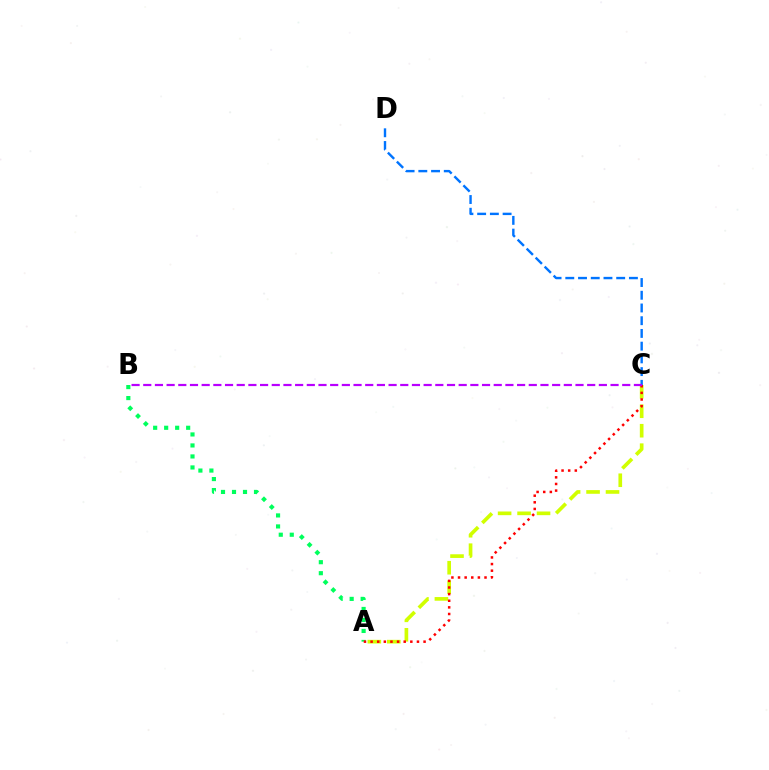{('A', 'B'): [{'color': '#00ff5c', 'line_style': 'dotted', 'thickness': 2.99}], ('A', 'C'): [{'color': '#d1ff00', 'line_style': 'dashed', 'thickness': 2.64}, {'color': '#ff0000', 'line_style': 'dotted', 'thickness': 1.8}], ('C', 'D'): [{'color': '#0074ff', 'line_style': 'dashed', 'thickness': 1.73}], ('B', 'C'): [{'color': '#b900ff', 'line_style': 'dashed', 'thickness': 1.59}]}